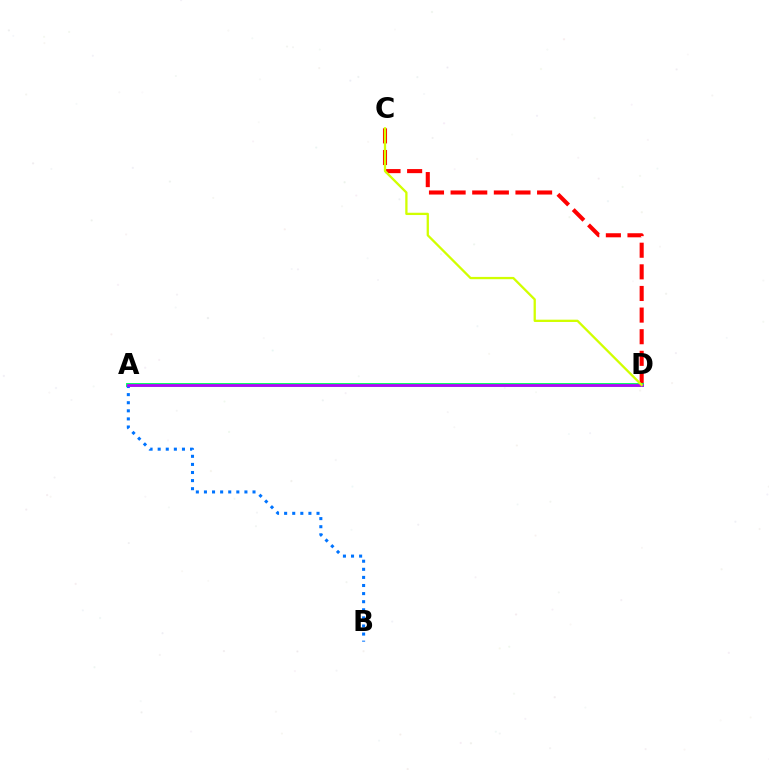{('C', 'D'): [{'color': '#ff0000', 'line_style': 'dashed', 'thickness': 2.94}, {'color': '#d1ff00', 'line_style': 'solid', 'thickness': 1.65}], ('A', 'D'): [{'color': '#00ff5c', 'line_style': 'solid', 'thickness': 2.81}, {'color': '#b900ff', 'line_style': 'solid', 'thickness': 1.96}], ('A', 'B'): [{'color': '#0074ff', 'line_style': 'dotted', 'thickness': 2.2}]}